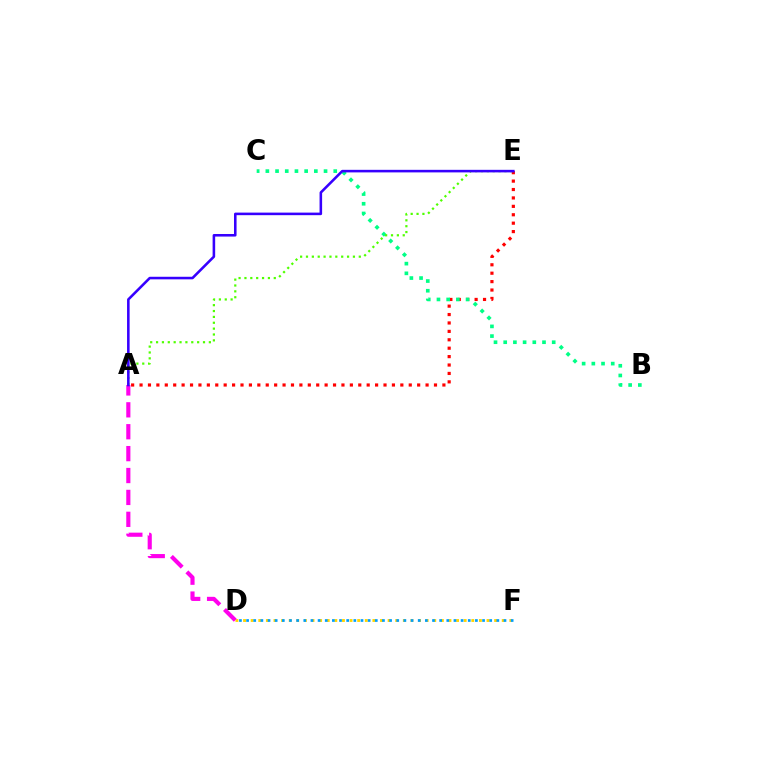{('D', 'F'): [{'color': '#ffd500', 'line_style': 'dotted', 'thickness': 2.07}, {'color': '#009eff', 'line_style': 'dotted', 'thickness': 1.94}], ('A', 'E'): [{'color': '#ff0000', 'line_style': 'dotted', 'thickness': 2.29}, {'color': '#4fff00', 'line_style': 'dotted', 'thickness': 1.59}, {'color': '#3700ff', 'line_style': 'solid', 'thickness': 1.85}], ('A', 'D'): [{'color': '#ff00ed', 'line_style': 'dashed', 'thickness': 2.97}], ('B', 'C'): [{'color': '#00ff86', 'line_style': 'dotted', 'thickness': 2.64}]}